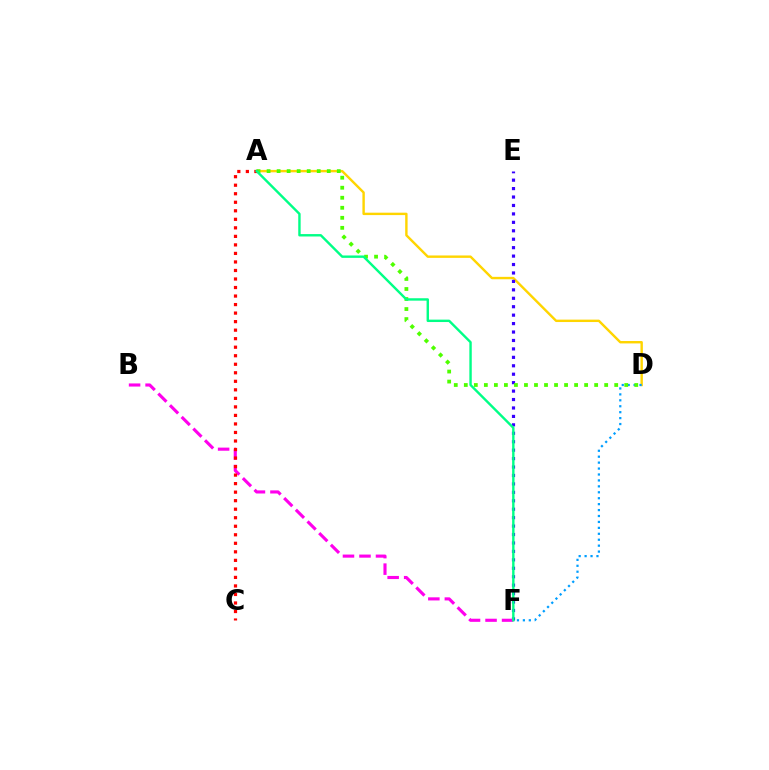{('A', 'D'): [{'color': '#ffd500', 'line_style': 'solid', 'thickness': 1.73}, {'color': '#4fff00', 'line_style': 'dotted', 'thickness': 2.72}], ('E', 'F'): [{'color': '#3700ff', 'line_style': 'dotted', 'thickness': 2.29}], ('D', 'F'): [{'color': '#009eff', 'line_style': 'dotted', 'thickness': 1.61}], ('B', 'F'): [{'color': '#ff00ed', 'line_style': 'dashed', 'thickness': 2.24}], ('A', 'C'): [{'color': '#ff0000', 'line_style': 'dotted', 'thickness': 2.32}], ('A', 'F'): [{'color': '#00ff86', 'line_style': 'solid', 'thickness': 1.73}]}